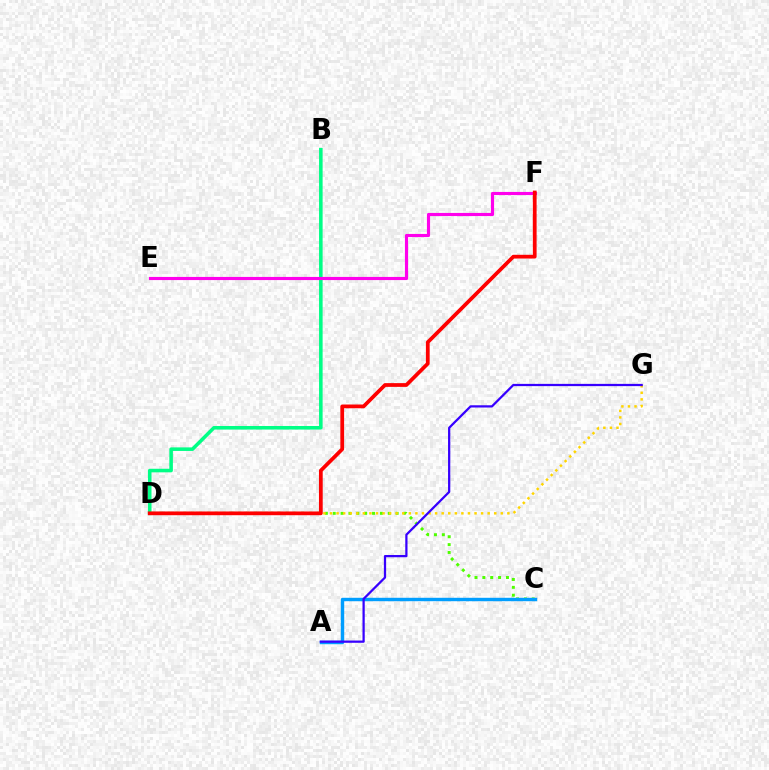{('C', 'D'): [{'color': '#4fff00', 'line_style': 'dotted', 'thickness': 2.14}], ('A', 'C'): [{'color': '#009eff', 'line_style': 'solid', 'thickness': 2.46}], ('D', 'G'): [{'color': '#ffd500', 'line_style': 'dotted', 'thickness': 1.79}], ('B', 'D'): [{'color': '#00ff86', 'line_style': 'solid', 'thickness': 2.57}], ('E', 'F'): [{'color': '#ff00ed', 'line_style': 'solid', 'thickness': 2.25}], ('D', 'F'): [{'color': '#ff0000', 'line_style': 'solid', 'thickness': 2.7}], ('A', 'G'): [{'color': '#3700ff', 'line_style': 'solid', 'thickness': 1.62}]}